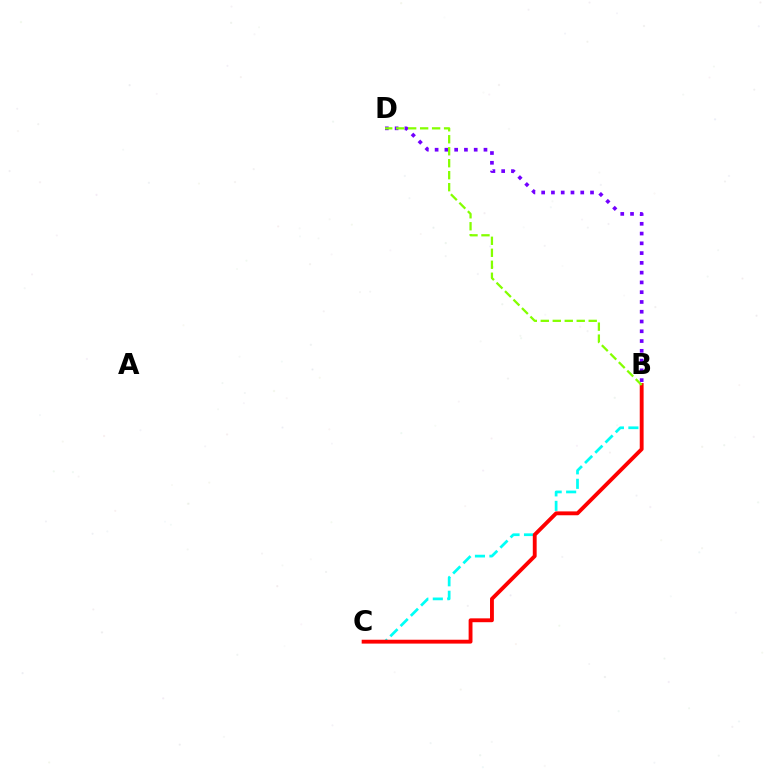{('B', 'C'): [{'color': '#00fff6', 'line_style': 'dashed', 'thickness': 1.97}, {'color': '#ff0000', 'line_style': 'solid', 'thickness': 2.78}], ('B', 'D'): [{'color': '#7200ff', 'line_style': 'dotted', 'thickness': 2.65}, {'color': '#84ff00', 'line_style': 'dashed', 'thickness': 1.63}]}